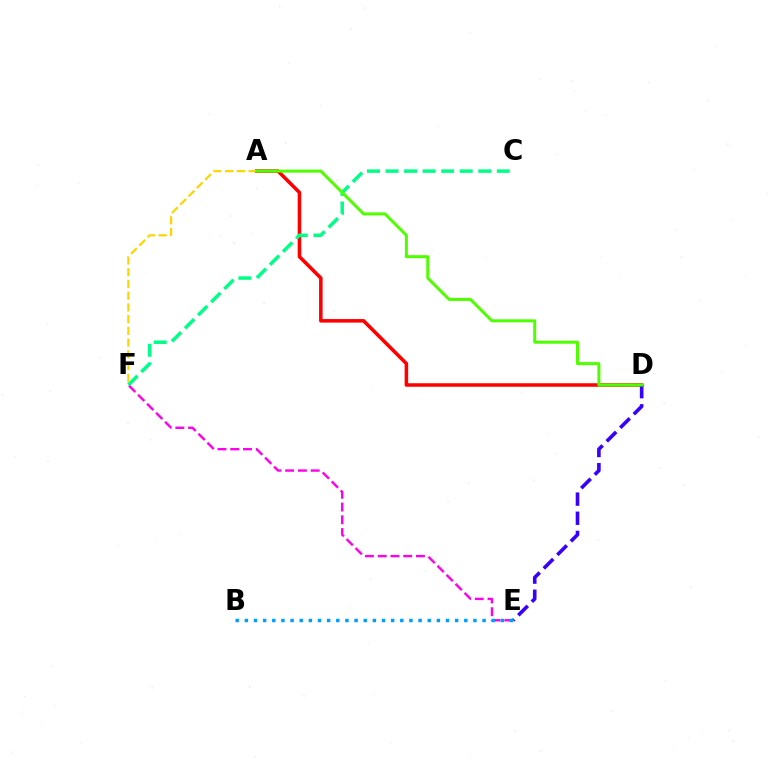{('A', 'D'): [{'color': '#ff0000', 'line_style': 'solid', 'thickness': 2.55}, {'color': '#4fff00', 'line_style': 'solid', 'thickness': 2.17}], ('C', 'F'): [{'color': '#00ff86', 'line_style': 'dashed', 'thickness': 2.52}], ('D', 'E'): [{'color': '#3700ff', 'line_style': 'dashed', 'thickness': 2.6}], ('A', 'F'): [{'color': '#ffd500', 'line_style': 'dashed', 'thickness': 1.59}], ('E', 'F'): [{'color': '#ff00ed', 'line_style': 'dashed', 'thickness': 1.73}], ('B', 'E'): [{'color': '#009eff', 'line_style': 'dotted', 'thickness': 2.48}]}